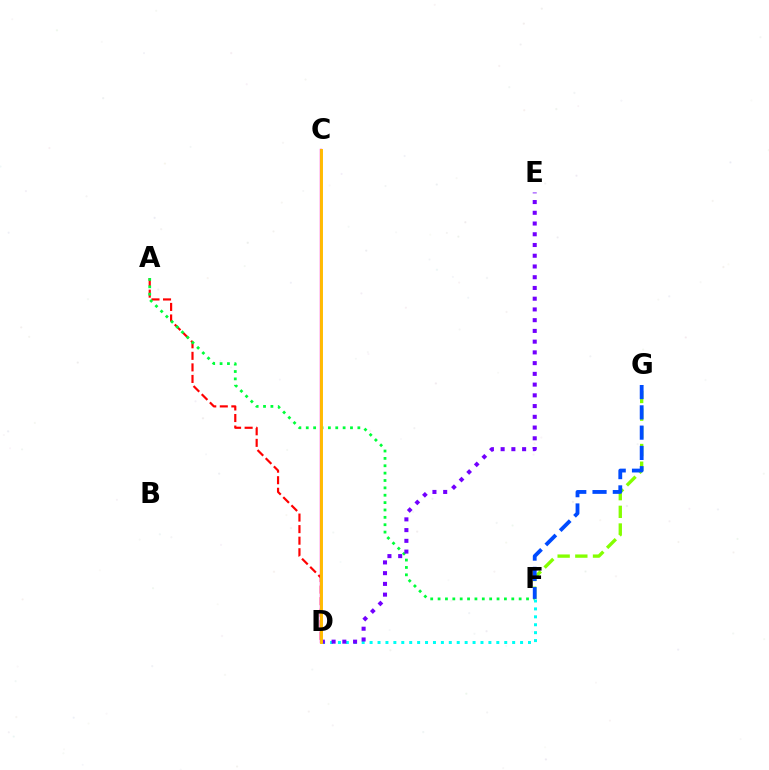{('A', 'D'): [{'color': '#ff0000', 'line_style': 'dashed', 'thickness': 1.57}], ('F', 'G'): [{'color': '#84ff00', 'line_style': 'dashed', 'thickness': 2.4}, {'color': '#004bff', 'line_style': 'dashed', 'thickness': 2.76}], ('A', 'F'): [{'color': '#00ff39', 'line_style': 'dotted', 'thickness': 2.0}], ('D', 'F'): [{'color': '#00fff6', 'line_style': 'dotted', 'thickness': 2.15}], ('C', 'D'): [{'color': '#ff00cf', 'line_style': 'solid', 'thickness': 1.71}, {'color': '#ffbd00', 'line_style': 'solid', 'thickness': 2.1}], ('D', 'E'): [{'color': '#7200ff', 'line_style': 'dotted', 'thickness': 2.92}]}